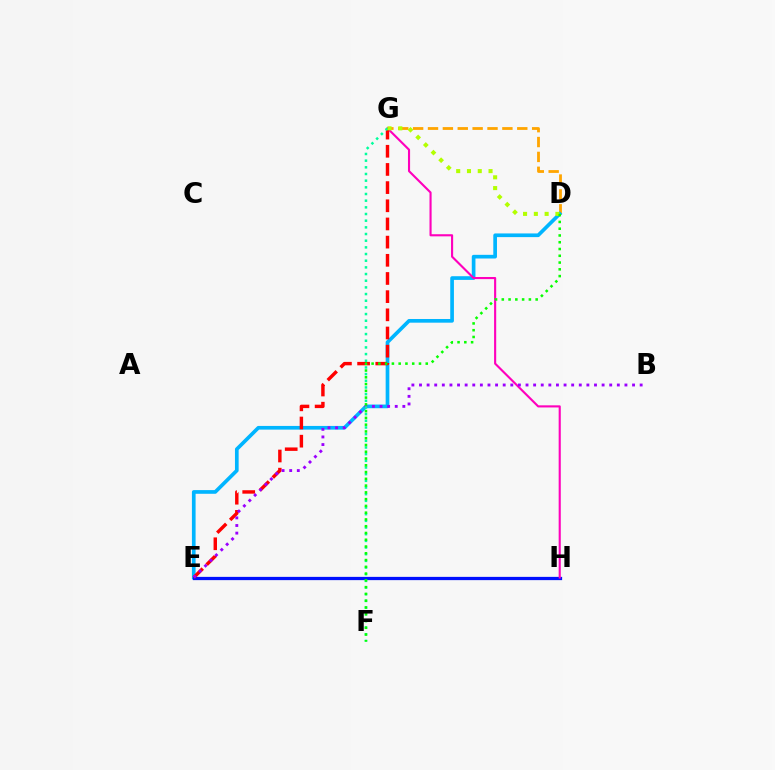{('D', 'G'): [{'color': '#ffa500', 'line_style': 'dashed', 'thickness': 2.02}, {'color': '#b3ff00', 'line_style': 'dotted', 'thickness': 2.93}], ('D', 'E'): [{'color': '#00b5ff', 'line_style': 'solid', 'thickness': 2.65}], ('E', 'H'): [{'color': '#0010ff', 'line_style': 'solid', 'thickness': 2.35}], ('G', 'H'): [{'color': '#ff00bd', 'line_style': 'solid', 'thickness': 1.53}], ('E', 'G'): [{'color': '#ff0000', 'line_style': 'dashed', 'thickness': 2.47}], ('B', 'E'): [{'color': '#9b00ff', 'line_style': 'dotted', 'thickness': 2.07}], ('F', 'G'): [{'color': '#00ff9d', 'line_style': 'dotted', 'thickness': 1.81}], ('D', 'F'): [{'color': '#08ff00', 'line_style': 'dotted', 'thickness': 1.84}]}